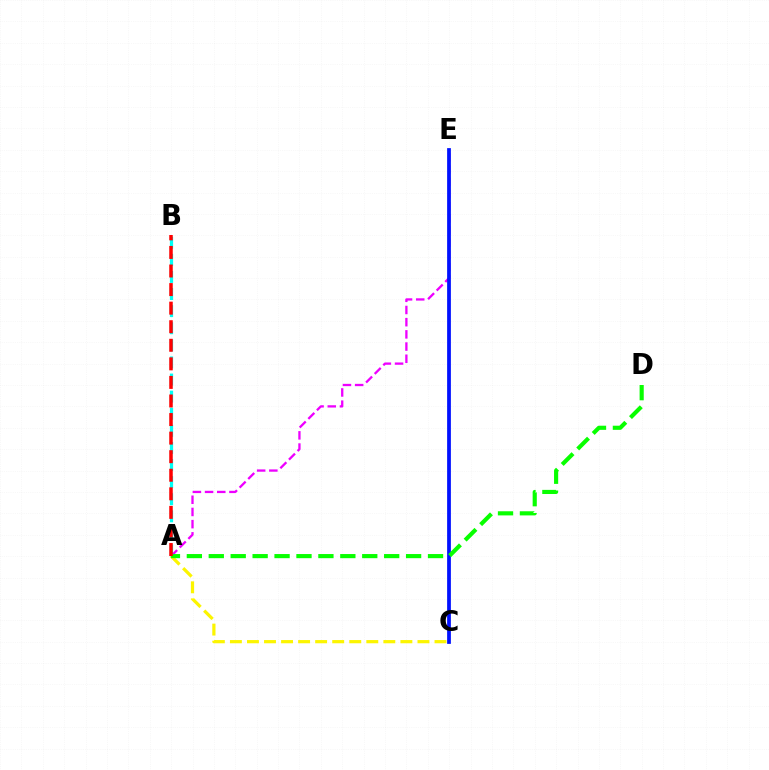{('A', 'B'): [{'color': '#00fff6', 'line_style': 'dashed', 'thickness': 2.32}, {'color': '#ff0000', 'line_style': 'dashed', 'thickness': 2.52}], ('A', 'E'): [{'color': '#ee00ff', 'line_style': 'dashed', 'thickness': 1.66}], ('C', 'E'): [{'color': '#0010ff', 'line_style': 'solid', 'thickness': 2.7}], ('A', 'C'): [{'color': '#fcf500', 'line_style': 'dashed', 'thickness': 2.32}], ('A', 'D'): [{'color': '#08ff00', 'line_style': 'dashed', 'thickness': 2.98}]}